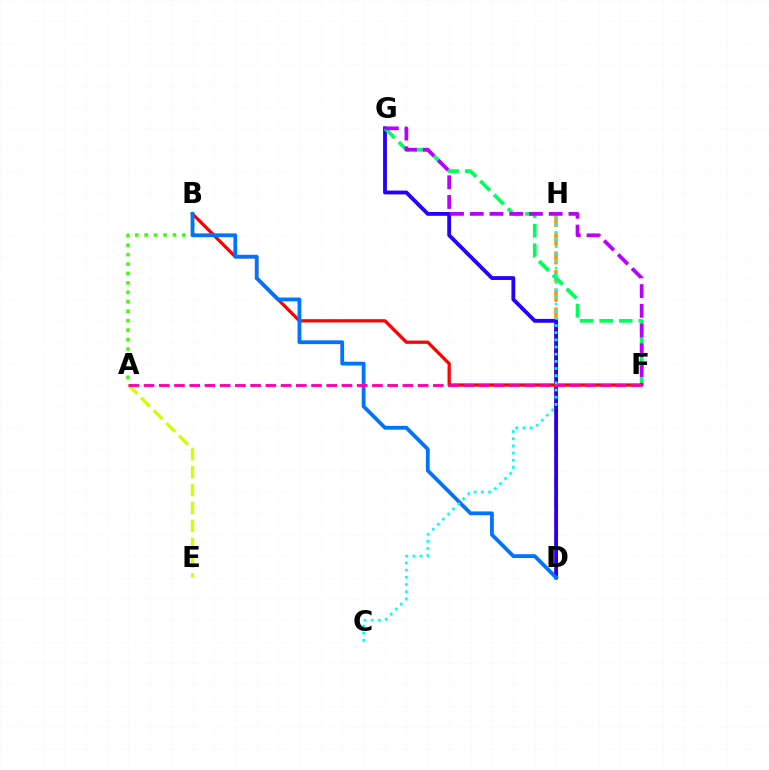{('D', 'H'): [{'color': '#ff9400', 'line_style': 'dashed', 'thickness': 2.54}], ('A', 'E'): [{'color': '#d1ff00', 'line_style': 'dashed', 'thickness': 2.43}], ('A', 'B'): [{'color': '#3dff00', 'line_style': 'dotted', 'thickness': 2.56}], ('D', 'G'): [{'color': '#2500ff', 'line_style': 'solid', 'thickness': 2.75}], ('B', 'F'): [{'color': '#ff0000', 'line_style': 'solid', 'thickness': 2.35}], ('F', 'G'): [{'color': '#00ff5c', 'line_style': 'dashed', 'thickness': 2.65}, {'color': '#b900ff', 'line_style': 'dashed', 'thickness': 2.68}], ('B', 'D'): [{'color': '#0074ff', 'line_style': 'solid', 'thickness': 2.74}], ('A', 'F'): [{'color': '#ff00ac', 'line_style': 'dashed', 'thickness': 2.07}], ('C', 'H'): [{'color': '#00fff6', 'line_style': 'dotted', 'thickness': 1.95}]}